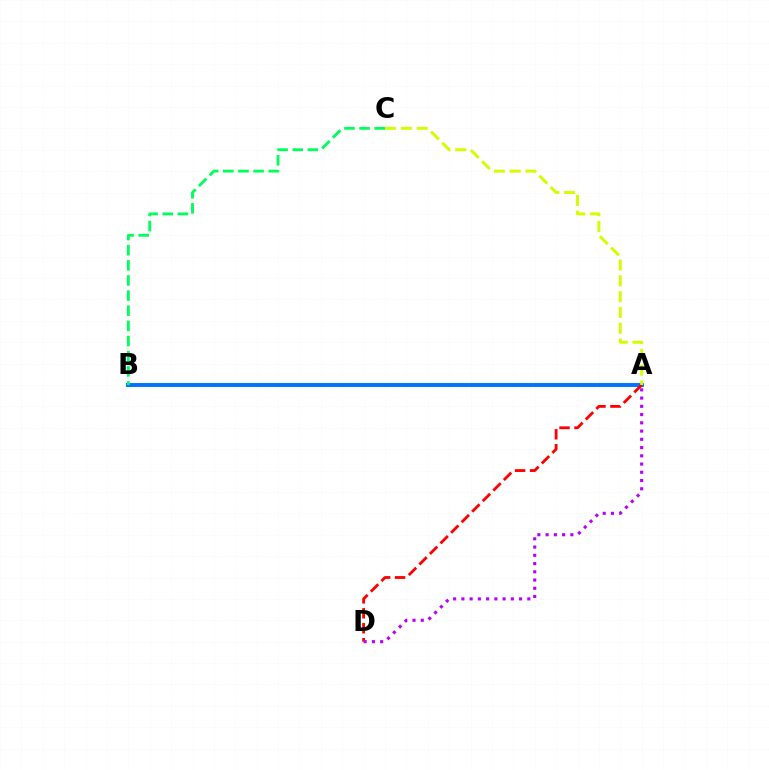{('A', 'B'): [{'color': '#0074ff', 'line_style': 'solid', 'thickness': 2.82}], ('A', 'D'): [{'color': '#ff0000', 'line_style': 'dashed', 'thickness': 2.03}, {'color': '#b900ff', 'line_style': 'dotted', 'thickness': 2.24}], ('A', 'C'): [{'color': '#d1ff00', 'line_style': 'dashed', 'thickness': 2.15}], ('B', 'C'): [{'color': '#00ff5c', 'line_style': 'dashed', 'thickness': 2.06}]}